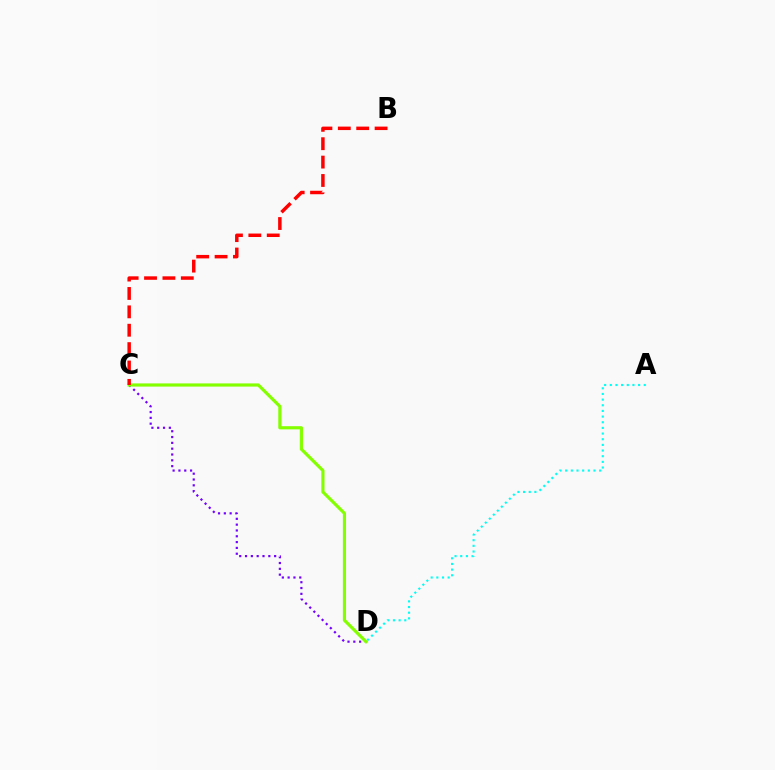{('C', 'D'): [{'color': '#7200ff', 'line_style': 'dotted', 'thickness': 1.58}, {'color': '#84ff00', 'line_style': 'solid', 'thickness': 2.29}], ('A', 'D'): [{'color': '#00fff6', 'line_style': 'dotted', 'thickness': 1.54}], ('B', 'C'): [{'color': '#ff0000', 'line_style': 'dashed', 'thickness': 2.5}]}